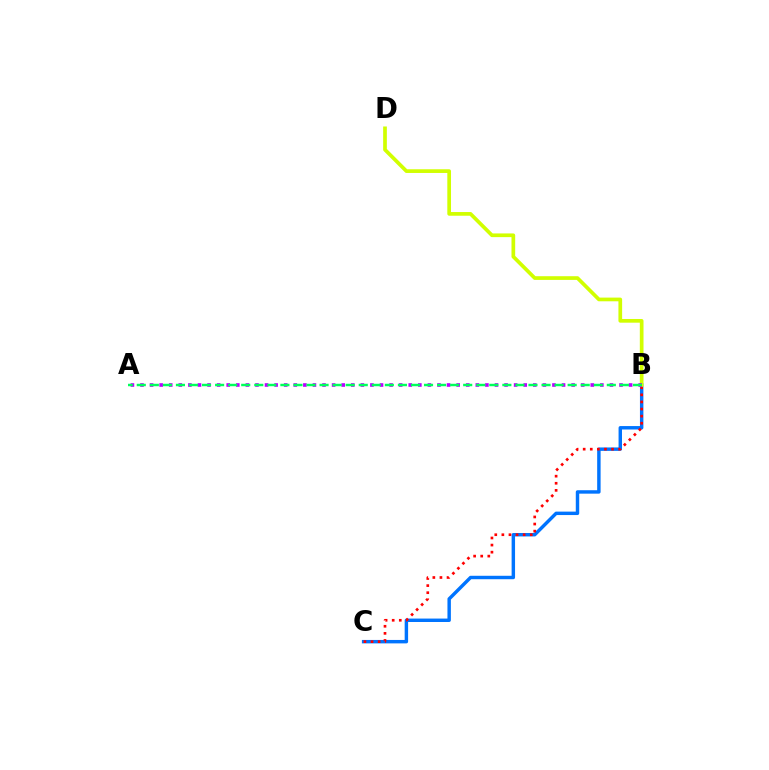{('B', 'C'): [{'color': '#0074ff', 'line_style': 'solid', 'thickness': 2.47}, {'color': '#ff0000', 'line_style': 'dotted', 'thickness': 1.93}], ('B', 'D'): [{'color': '#d1ff00', 'line_style': 'solid', 'thickness': 2.66}], ('A', 'B'): [{'color': '#b900ff', 'line_style': 'dotted', 'thickness': 2.6}, {'color': '#00ff5c', 'line_style': 'dashed', 'thickness': 1.77}]}